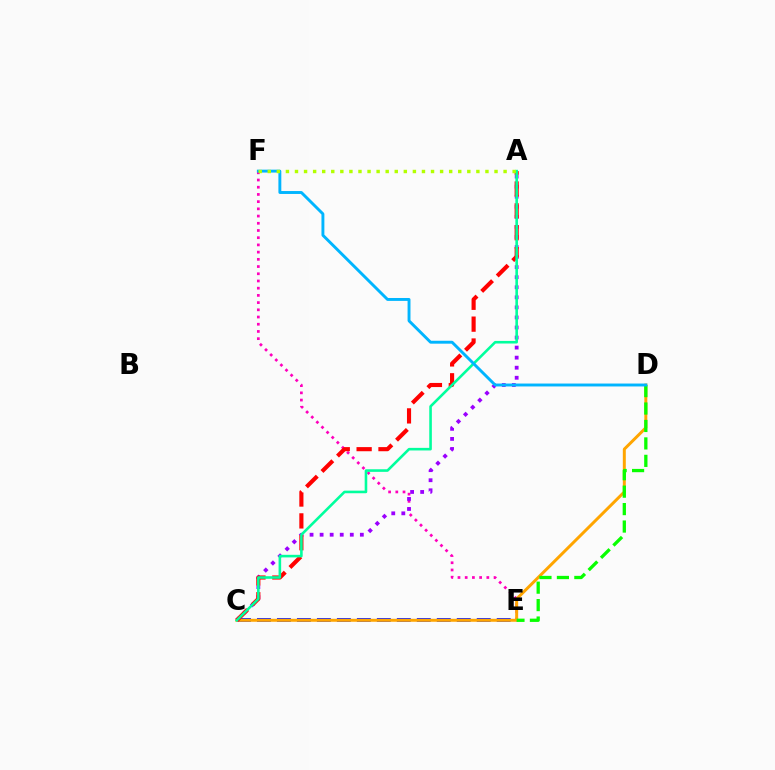{('E', 'F'): [{'color': '#ff00bd', 'line_style': 'dotted', 'thickness': 1.96}], ('C', 'E'): [{'color': '#0010ff', 'line_style': 'dashed', 'thickness': 2.71}], ('C', 'D'): [{'color': '#ffa500', 'line_style': 'solid', 'thickness': 2.14}], ('A', 'C'): [{'color': '#9b00ff', 'line_style': 'dotted', 'thickness': 2.73}, {'color': '#ff0000', 'line_style': 'dashed', 'thickness': 2.97}, {'color': '#00ff9d', 'line_style': 'solid', 'thickness': 1.87}], ('D', 'E'): [{'color': '#08ff00', 'line_style': 'dashed', 'thickness': 2.37}], ('D', 'F'): [{'color': '#00b5ff', 'line_style': 'solid', 'thickness': 2.1}], ('A', 'F'): [{'color': '#b3ff00', 'line_style': 'dotted', 'thickness': 2.46}]}